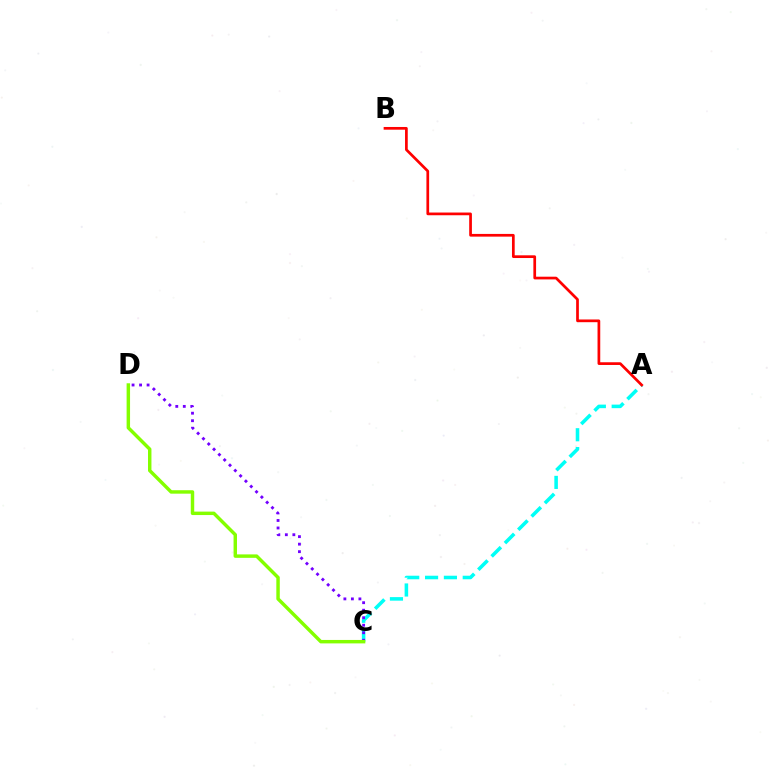{('A', 'C'): [{'color': '#00fff6', 'line_style': 'dashed', 'thickness': 2.56}], ('A', 'B'): [{'color': '#ff0000', 'line_style': 'solid', 'thickness': 1.95}], ('C', 'D'): [{'color': '#7200ff', 'line_style': 'dotted', 'thickness': 2.04}, {'color': '#84ff00', 'line_style': 'solid', 'thickness': 2.48}]}